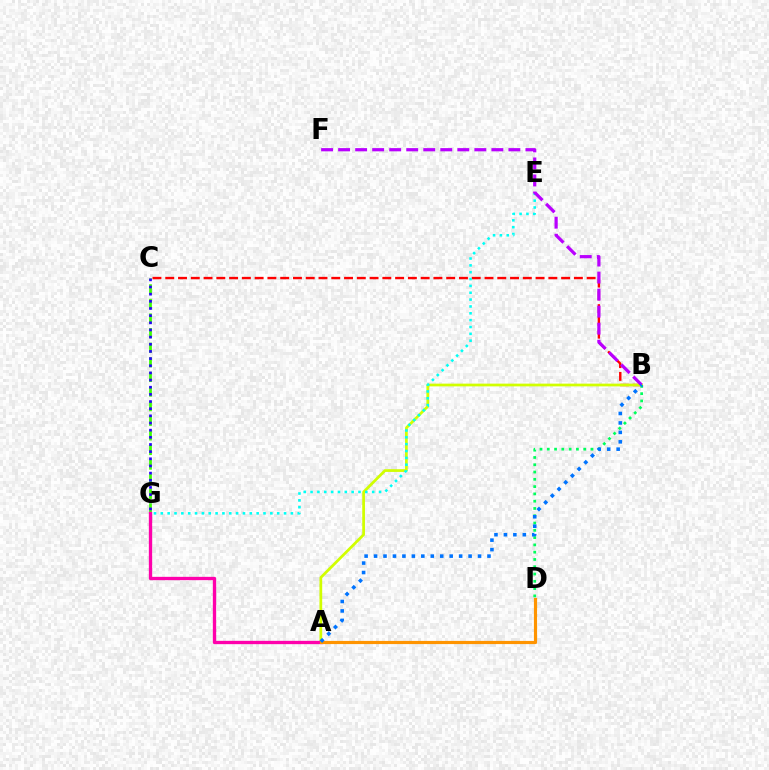{('B', 'C'): [{'color': '#ff0000', 'line_style': 'dashed', 'thickness': 1.73}], ('C', 'G'): [{'color': '#3dff00', 'line_style': 'dashed', 'thickness': 1.98}, {'color': '#2500ff', 'line_style': 'dotted', 'thickness': 1.94}], ('A', 'B'): [{'color': '#d1ff00', 'line_style': 'solid', 'thickness': 1.97}, {'color': '#0074ff', 'line_style': 'dotted', 'thickness': 2.57}], ('E', 'G'): [{'color': '#00fff6', 'line_style': 'dotted', 'thickness': 1.86}], ('A', 'G'): [{'color': '#ff00ac', 'line_style': 'solid', 'thickness': 2.39}], ('B', 'D'): [{'color': '#00ff5c', 'line_style': 'dotted', 'thickness': 1.98}], ('B', 'F'): [{'color': '#b900ff', 'line_style': 'dashed', 'thickness': 2.31}], ('A', 'D'): [{'color': '#ff9400', 'line_style': 'solid', 'thickness': 2.28}]}